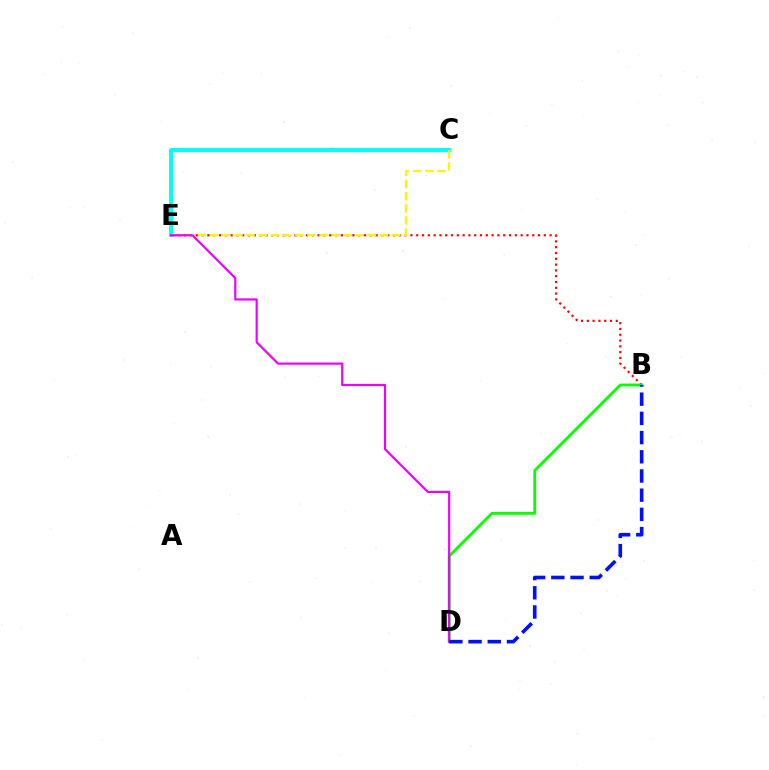{('B', 'E'): [{'color': '#ff0000', 'line_style': 'dotted', 'thickness': 1.58}], ('B', 'D'): [{'color': '#08ff00', 'line_style': 'solid', 'thickness': 2.05}, {'color': '#0010ff', 'line_style': 'dashed', 'thickness': 2.61}], ('C', 'E'): [{'color': '#00fff6', 'line_style': 'solid', 'thickness': 2.9}, {'color': '#fcf500', 'line_style': 'dashed', 'thickness': 1.65}], ('D', 'E'): [{'color': '#ee00ff', 'line_style': 'solid', 'thickness': 1.57}]}